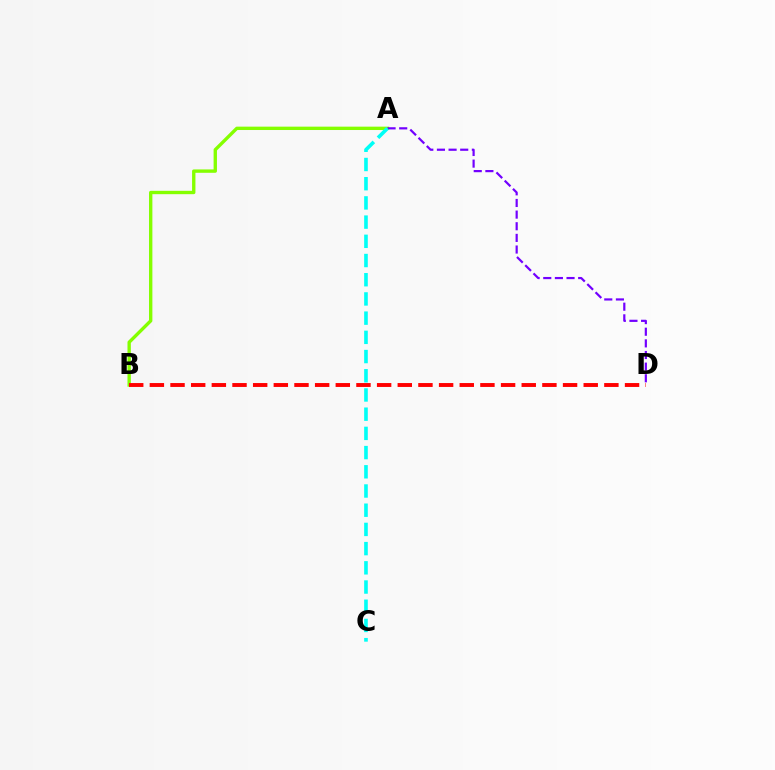{('A', 'B'): [{'color': '#84ff00', 'line_style': 'solid', 'thickness': 2.42}], ('A', 'D'): [{'color': '#7200ff', 'line_style': 'dashed', 'thickness': 1.58}], ('B', 'D'): [{'color': '#ff0000', 'line_style': 'dashed', 'thickness': 2.81}], ('A', 'C'): [{'color': '#00fff6', 'line_style': 'dashed', 'thickness': 2.61}]}